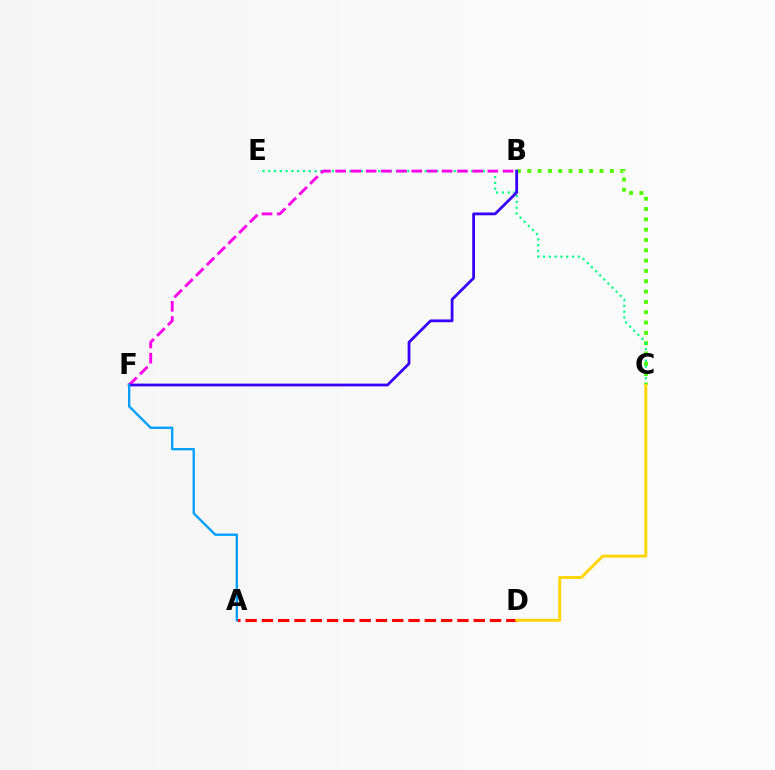{('B', 'C'): [{'color': '#4fff00', 'line_style': 'dotted', 'thickness': 2.8}], ('C', 'E'): [{'color': '#00ff86', 'line_style': 'dotted', 'thickness': 1.58}], ('B', 'F'): [{'color': '#ff00ed', 'line_style': 'dashed', 'thickness': 2.07}, {'color': '#3700ff', 'line_style': 'solid', 'thickness': 2.0}], ('A', 'D'): [{'color': '#ff0000', 'line_style': 'dashed', 'thickness': 2.21}], ('A', 'F'): [{'color': '#009eff', 'line_style': 'solid', 'thickness': 1.68}], ('C', 'D'): [{'color': '#ffd500', 'line_style': 'solid', 'thickness': 2.08}]}